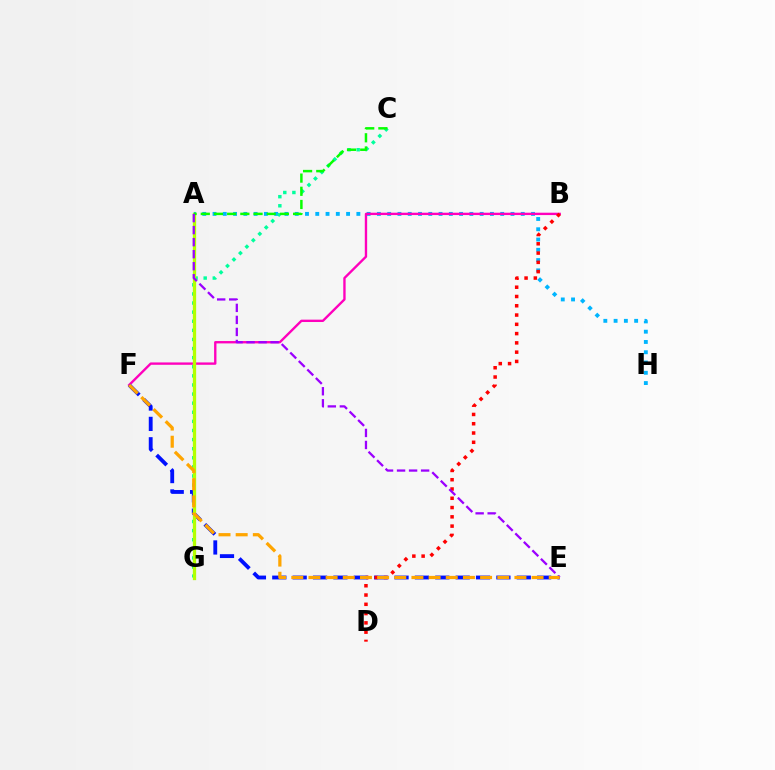{('A', 'H'): [{'color': '#00b5ff', 'line_style': 'dotted', 'thickness': 2.79}], ('B', 'F'): [{'color': '#ff00bd', 'line_style': 'solid', 'thickness': 1.7}], ('C', 'G'): [{'color': '#00ff9d', 'line_style': 'dotted', 'thickness': 2.47}], ('E', 'F'): [{'color': '#0010ff', 'line_style': 'dashed', 'thickness': 2.77}, {'color': '#ffa500', 'line_style': 'dashed', 'thickness': 2.33}], ('B', 'D'): [{'color': '#ff0000', 'line_style': 'dotted', 'thickness': 2.52}], ('A', 'G'): [{'color': '#b3ff00', 'line_style': 'solid', 'thickness': 2.36}], ('A', 'C'): [{'color': '#08ff00', 'line_style': 'dashed', 'thickness': 1.79}], ('A', 'E'): [{'color': '#9b00ff', 'line_style': 'dashed', 'thickness': 1.63}]}